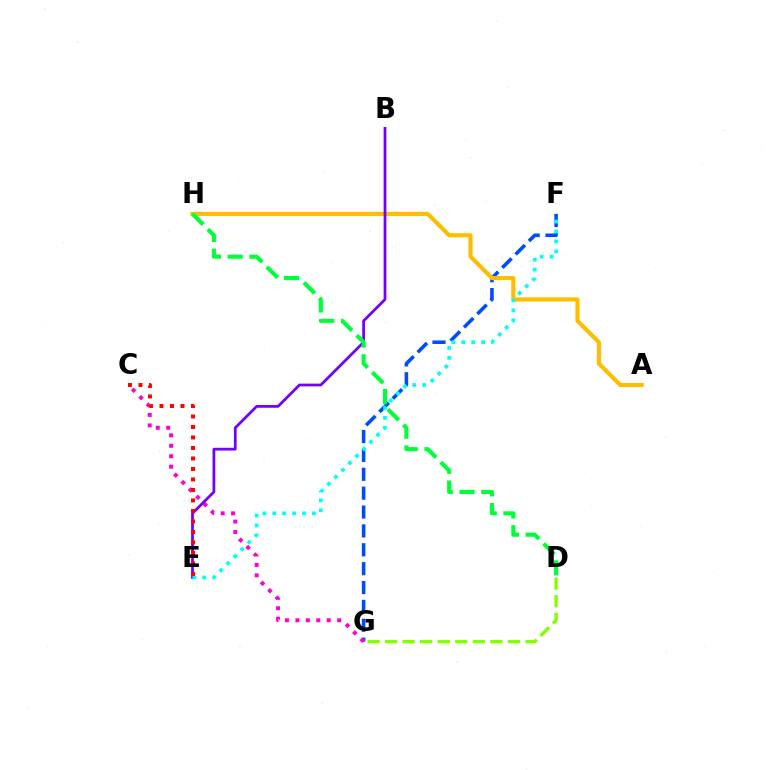{('F', 'G'): [{'color': '#004bff', 'line_style': 'dashed', 'thickness': 2.56}], ('A', 'H'): [{'color': '#ffbd00', 'line_style': 'solid', 'thickness': 2.97}], ('C', 'G'): [{'color': '#ff00cf', 'line_style': 'dotted', 'thickness': 2.84}], ('B', 'E'): [{'color': '#7200ff', 'line_style': 'solid', 'thickness': 1.98}], ('D', 'H'): [{'color': '#00ff39', 'line_style': 'dashed', 'thickness': 2.96}], ('E', 'F'): [{'color': '#00fff6', 'line_style': 'dotted', 'thickness': 2.69}], ('C', 'E'): [{'color': '#ff0000', 'line_style': 'dotted', 'thickness': 2.85}], ('D', 'G'): [{'color': '#84ff00', 'line_style': 'dashed', 'thickness': 2.38}]}